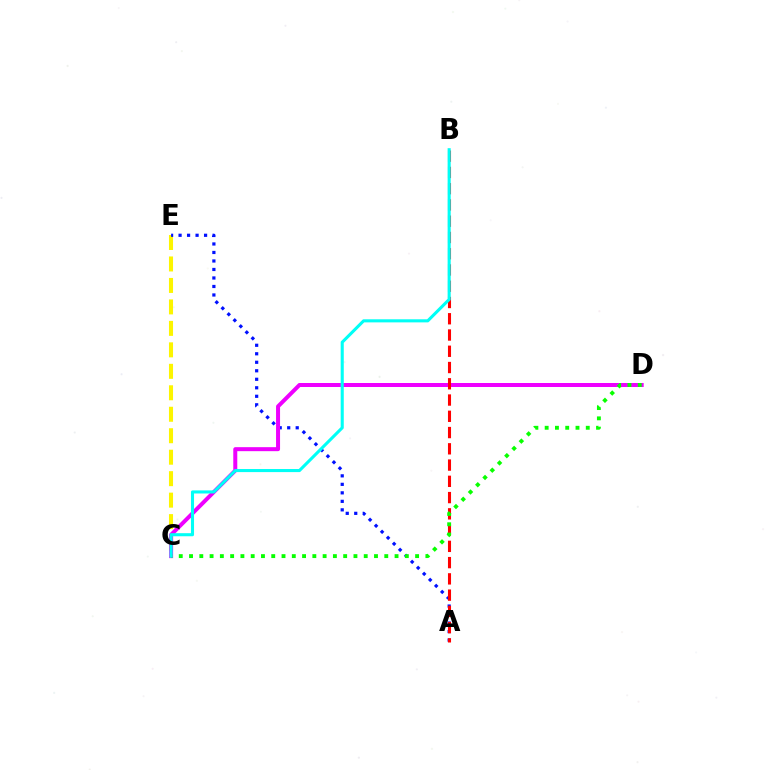{('C', 'E'): [{'color': '#fcf500', 'line_style': 'dashed', 'thickness': 2.92}], ('A', 'E'): [{'color': '#0010ff', 'line_style': 'dotted', 'thickness': 2.31}], ('C', 'D'): [{'color': '#ee00ff', 'line_style': 'solid', 'thickness': 2.88}, {'color': '#08ff00', 'line_style': 'dotted', 'thickness': 2.79}], ('A', 'B'): [{'color': '#ff0000', 'line_style': 'dashed', 'thickness': 2.21}], ('B', 'C'): [{'color': '#00fff6', 'line_style': 'solid', 'thickness': 2.22}]}